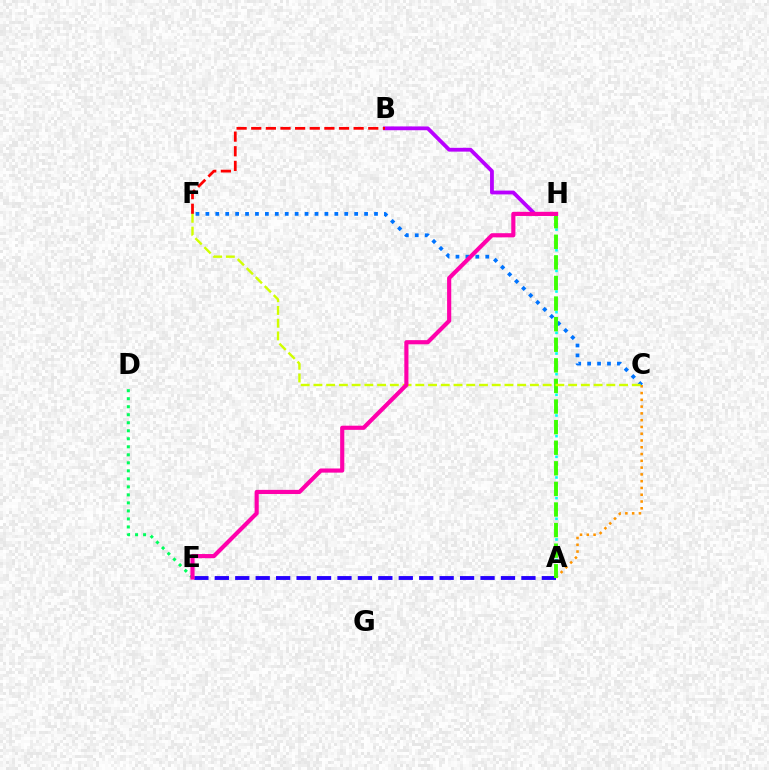{('A', 'H'): [{'color': '#00fff6', 'line_style': 'dotted', 'thickness': 1.87}, {'color': '#3dff00', 'line_style': 'dashed', 'thickness': 2.8}], ('D', 'E'): [{'color': '#00ff5c', 'line_style': 'dotted', 'thickness': 2.18}], ('A', 'E'): [{'color': '#2500ff', 'line_style': 'dashed', 'thickness': 2.78}], ('C', 'F'): [{'color': '#0074ff', 'line_style': 'dotted', 'thickness': 2.7}, {'color': '#d1ff00', 'line_style': 'dashed', 'thickness': 1.73}], ('A', 'C'): [{'color': '#ff9400', 'line_style': 'dotted', 'thickness': 1.84}], ('B', 'H'): [{'color': '#b900ff', 'line_style': 'solid', 'thickness': 2.74}], ('B', 'F'): [{'color': '#ff0000', 'line_style': 'dashed', 'thickness': 1.99}], ('E', 'H'): [{'color': '#ff00ac', 'line_style': 'solid', 'thickness': 2.99}]}